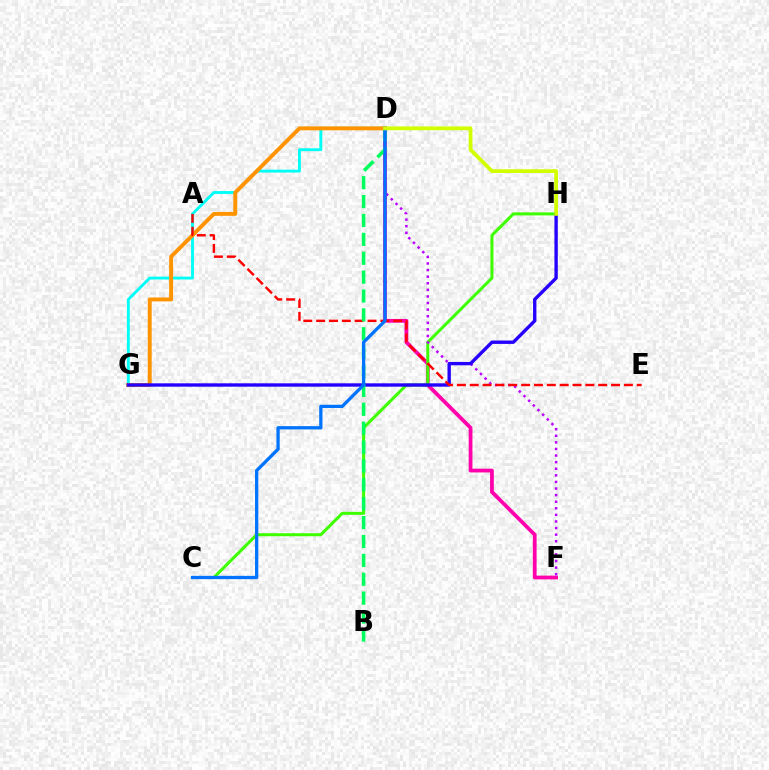{('D', 'G'): [{'color': '#00fff6', 'line_style': 'solid', 'thickness': 2.08}, {'color': '#ff9400', 'line_style': 'solid', 'thickness': 2.83}], ('D', 'F'): [{'color': '#ff00ac', 'line_style': 'solid', 'thickness': 2.71}, {'color': '#b900ff', 'line_style': 'dotted', 'thickness': 1.79}], ('C', 'H'): [{'color': '#3dff00', 'line_style': 'solid', 'thickness': 2.17}], ('G', 'H'): [{'color': '#2500ff', 'line_style': 'solid', 'thickness': 2.42}], ('A', 'E'): [{'color': '#ff0000', 'line_style': 'dashed', 'thickness': 1.75}], ('B', 'D'): [{'color': '#00ff5c', 'line_style': 'dashed', 'thickness': 2.57}], ('C', 'D'): [{'color': '#0074ff', 'line_style': 'solid', 'thickness': 2.37}], ('D', 'H'): [{'color': '#d1ff00', 'line_style': 'solid', 'thickness': 2.72}]}